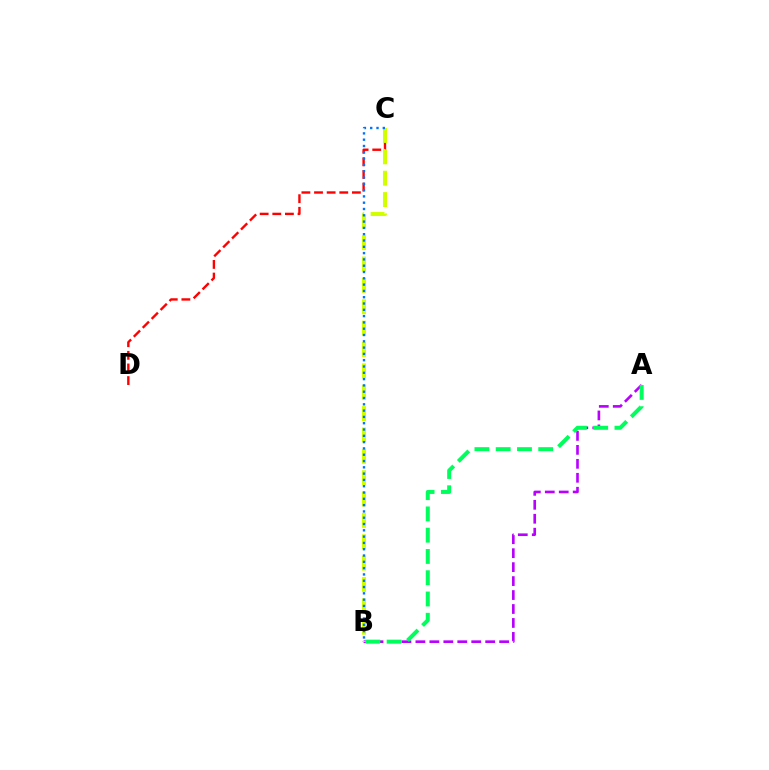{('A', 'B'): [{'color': '#b900ff', 'line_style': 'dashed', 'thickness': 1.9}, {'color': '#00ff5c', 'line_style': 'dashed', 'thickness': 2.89}], ('C', 'D'): [{'color': '#ff0000', 'line_style': 'dashed', 'thickness': 1.72}], ('B', 'C'): [{'color': '#d1ff00', 'line_style': 'dashed', 'thickness': 2.9}, {'color': '#0074ff', 'line_style': 'dotted', 'thickness': 1.71}]}